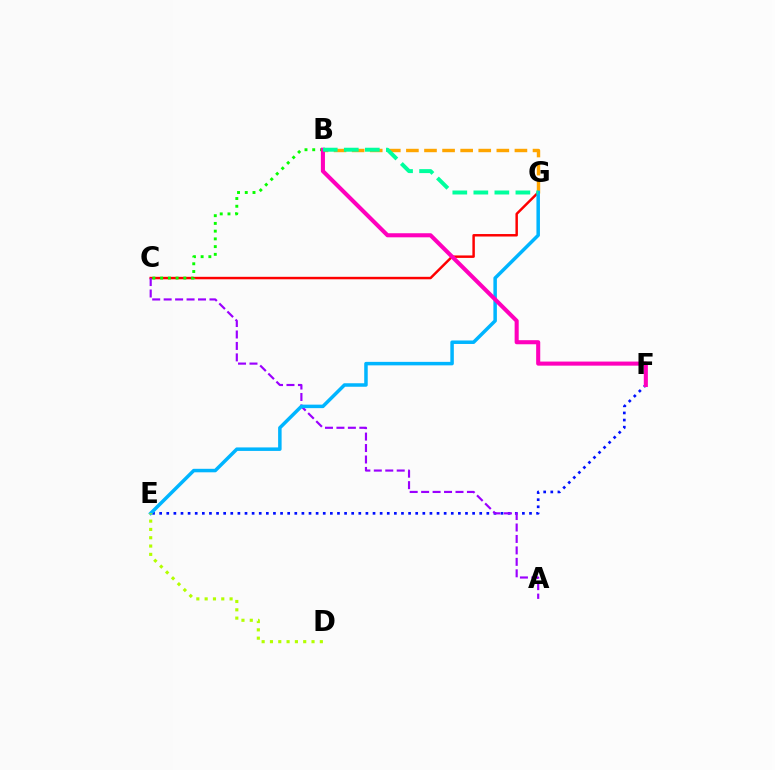{('B', 'G'): [{'color': '#ffa500', 'line_style': 'dashed', 'thickness': 2.46}, {'color': '#00ff9d', 'line_style': 'dashed', 'thickness': 2.86}], ('C', 'G'): [{'color': '#ff0000', 'line_style': 'solid', 'thickness': 1.78}], ('E', 'F'): [{'color': '#0010ff', 'line_style': 'dotted', 'thickness': 1.93}], ('A', 'C'): [{'color': '#9b00ff', 'line_style': 'dashed', 'thickness': 1.56}], ('B', 'C'): [{'color': '#08ff00', 'line_style': 'dotted', 'thickness': 2.1}], ('E', 'G'): [{'color': '#00b5ff', 'line_style': 'solid', 'thickness': 2.52}], ('B', 'F'): [{'color': '#ff00bd', 'line_style': 'solid', 'thickness': 2.94}], ('D', 'E'): [{'color': '#b3ff00', 'line_style': 'dotted', 'thickness': 2.26}]}